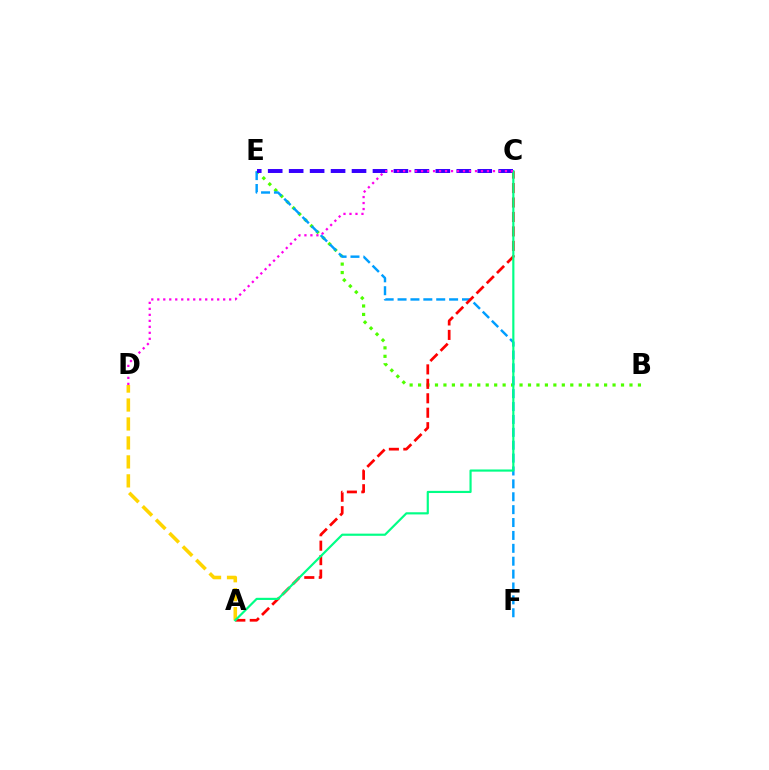{('B', 'E'): [{'color': '#4fff00', 'line_style': 'dotted', 'thickness': 2.3}], ('E', 'F'): [{'color': '#009eff', 'line_style': 'dashed', 'thickness': 1.75}], ('A', 'D'): [{'color': '#ffd500', 'line_style': 'dashed', 'thickness': 2.58}], ('C', 'E'): [{'color': '#3700ff', 'line_style': 'dashed', 'thickness': 2.85}], ('A', 'C'): [{'color': '#ff0000', 'line_style': 'dashed', 'thickness': 1.96}, {'color': '#00ff86', 'line_style': 'solid', 'thickness': 1.56}], ('C', 'D'): [{'color': '#ff00ed', 'line_style': 'dotted', 'thickness': 1.63}]}